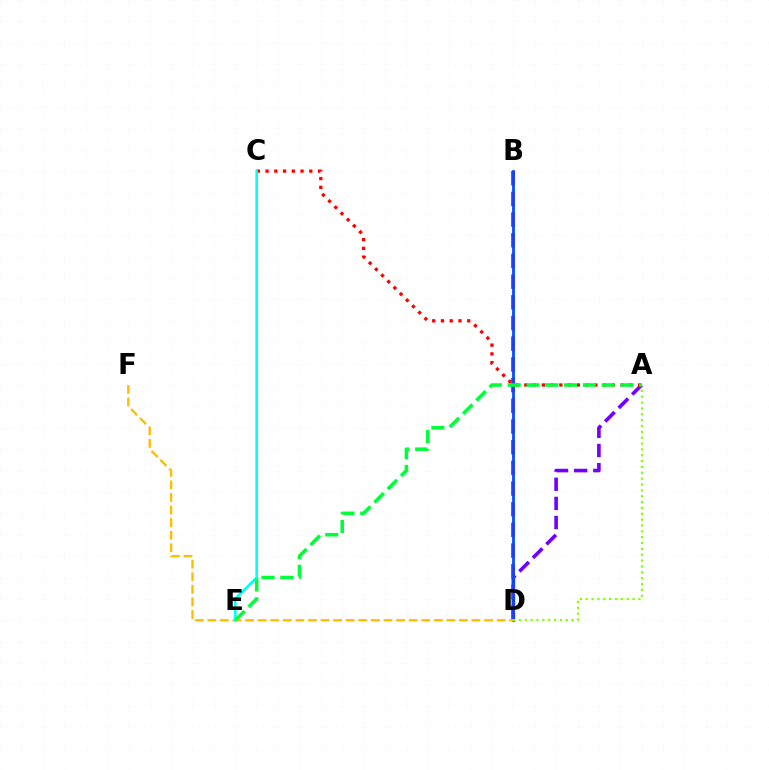{('A', 'D'): [{'color': '#7200ff', 'line_style': 'dashed', 'thickness': 2.6}, {'color': '#84ff00', 'line_style': 'dotted', 'thickness': 1.59}], ('A', 'C'): [{'color': '#ff0000', 'line_style': 'dotted', 'thickness': 2.38}], ('B', 'D'): [{'color': '#ff00cf', 'line_style': 'dashed', 'thickness': 2.81}, {'color': '#004bff', 'line_style': 'solid', 'thickness': 1.98}], ('D', 'F'): [{'color': '#ffbd00', 'line_style': 'dashed', 'thickness': 1.71}], ('C', 'E'): [{'color': '#00fff6', 'line_style': 'solid', 'thickness': 1.85}], ('A', 'E'): [{'color': '#00ff39', 'line_style': 'dashed', 'thickness': 2.55}]}